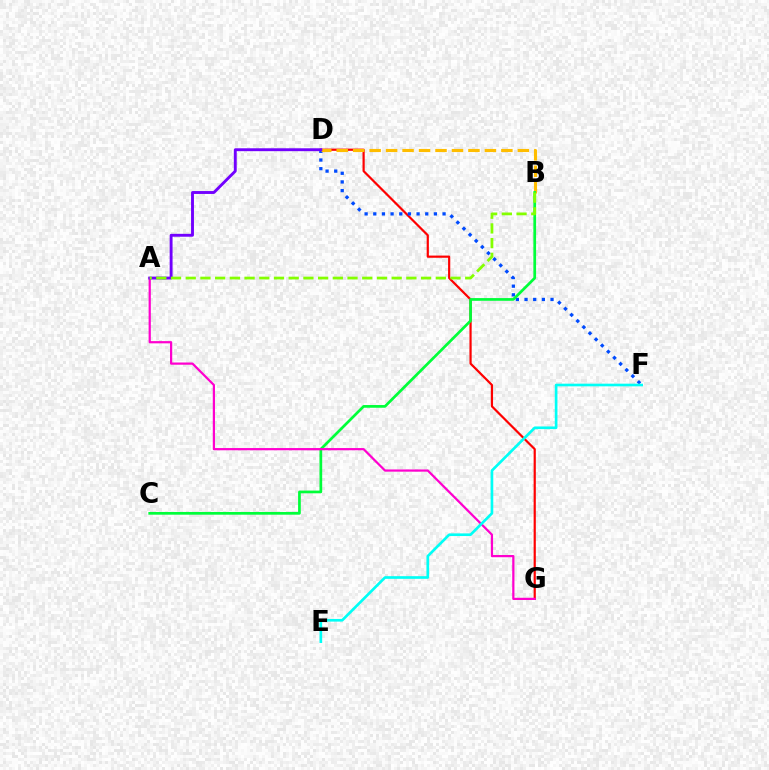{('D', 'G'): [{'color': '#ff0000', 'line_style': 'solid', 'thickness': 1.58}], ('D', 'F'): [{'color': '#004bff', 'line_style': 'dotted', 'thickness': 2.35}], ('B', 'D'): [{'color': '#ffbd00', 'line_style': 'dashed', 'thickness': 2.24}], ('B', 'C'): [{'color': '#00ff39', 'line_style': 'solid', 'thickness': 1.95}], ('A', 'G'): [{'color': '#ff00cf', 'line_style': 'solid', 'thickness': 1.6}], ('E', 'F'): [{'color': '#00fff6', 'line_style': 'solid', 'thickness': 1.92}], ('A', 'D'): [{'color': '#7200ff', 'line_style': 'solid', 'thickness': 2.08}], ('A', 'B'): [{'color': '#84ff00', 'line_style': 'dashed', 'thickness': 2.0}]}